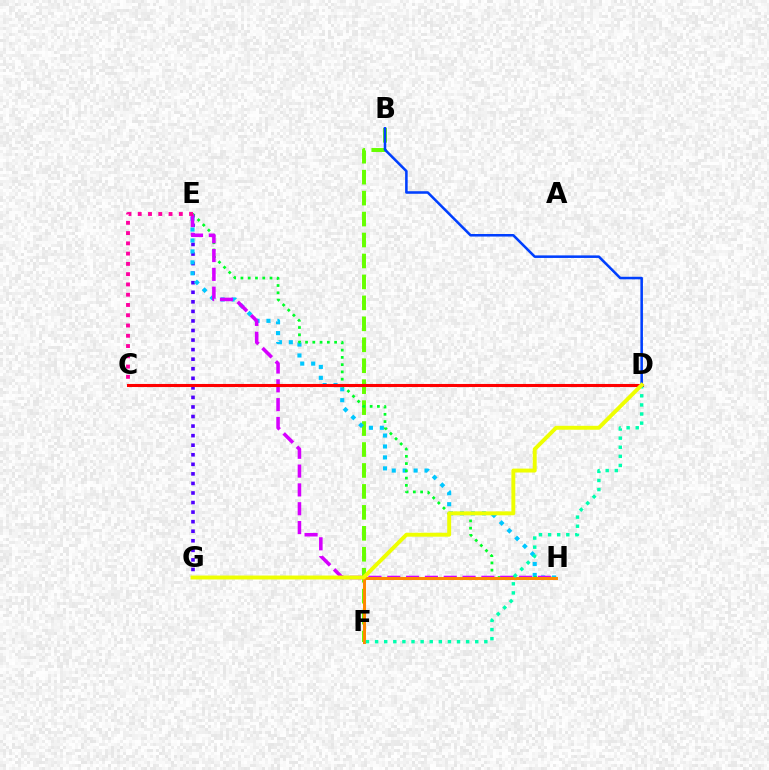{('B', 'F'): [{'color': '#66ff00', 'line_style': 'dashed', 'thickness': 2.85}], ('E', 'G'): [{'color': '#4f00ff', 'line_style': 'dotted', 'thickness': 2.6}], ('E', 'H'): [{'color': '#00c7ff', 'line_style': 'dotted', 'thickness': 2.97}, {'color': '#00ff27', 'line_style': 'dotted', 'thickness': 1.97}, {'color': '#d600ff', 'line_style': 'dashed', 'thickness': 2.56}], ('C', 'E'): [{'color': '#ff00a0', 'line_style': 'dotted', 'thickness': 2.79}], ('B', 'D'): [{'color': '#003fff', 'line_style': 'solid', 'thickness': 1.84}], ('F', 'H'): [{'color': '#ff8800', 'line_style': 'solid', 'thickness': 2.19}], ('C', 'D'): [{'color': '#ff0000', 'line_style': 'solid', 'thickness': 2.21}], ('D', 'F'): [{'color': '#00ffaf', 'line_style': 'dotted', 'thickness': 2.47}], ('D', 'G'): [{'color': '#eeff00', 'line_style': 'solid', 'thickness': 2.82}]}